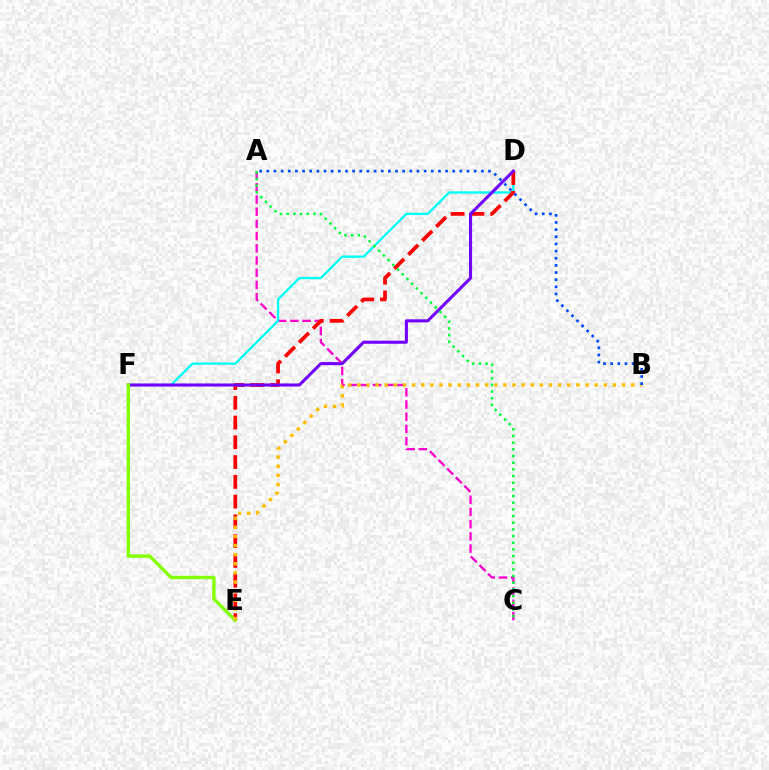{('A', 'C'): [{'color': '#ff00cf', 'line_style': 'dashed', 'thickness': 1.66}, {'color': '#00ff39', 'line_style': 'dotted', 'thickness': 1.81}], ('D', 'F'): [{'color': '#00fff6', 'line_style': 'solid', 'thickness': 1.68}, {'color': '#7200ff', 'line_style': 'solid', 'thickness': 2.21}], ('D', 'E'): [{'color': '#ff0000', 'line_style': 'dashed', 'thickness': 2.69}], ('E', 'F'): [{'color': '#84ff00', 'line_style': 'solid', 'thickness': 2.45}], ('B', 'E'): [{'color': '#ffbd00', 'line_style': 'dotted', 'thickness': 2.48}], ('A', 'B'): [{'color': '#004bff', 'line_style': 'dotted', 'thickness': 1.94}]}